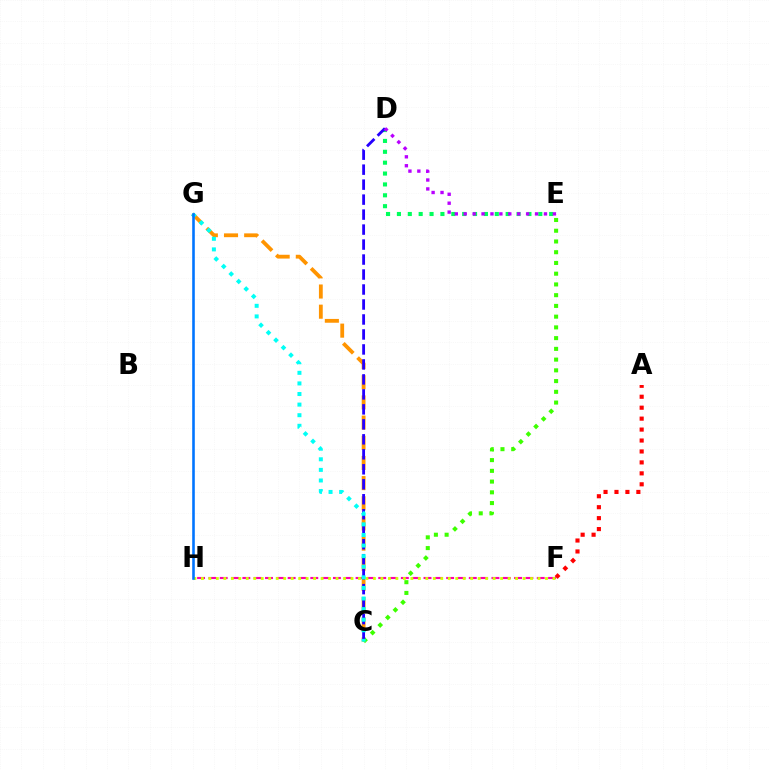{('F', 'H'): [{'color': '#ff00ac', 'line_style': 'dashed', 'thickness': 1.54}, {'color': '#d1ff00', 'line_style': 'dotted', 'thickness': 2.03}], ('D', 'E'): [{'color': '#00ff5c', 'line_style': 'dotted', 'thickness': 2.95}, {'color': '#b900ff', 'line_style': 'dotted', 'thickness': 2.42}], ('C', 'G'): [{'color': '#ff9400', 'line_style': 'dashed', 'thickness': 2.74}, {'color': '#00fff6', 'line_style': 'dotted', 'thickness': 2.88}], ('C', 'E'): [{'color': '#3dff00', 'line_style': 'dotted', 'thickness': 2.92}], ('C', 'D'): [{'color': '#2500ff', 'line_style': 'dashed', 'thickness': 2.04}], ('G', 'H'): [{'color': '#0074ff', 'line_style': 'solid', 'thickness': 1.87}], ('A', 'F'): [{'color': '#ff0000', 'line_style': 'dotted', 'thickness': 2.97}]}